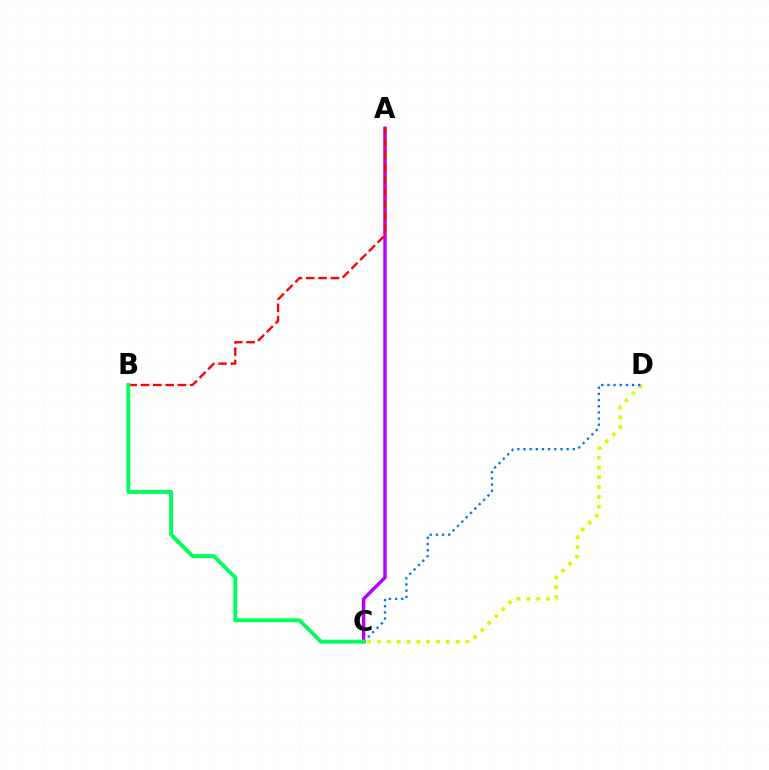{('A', 'C'): [{'color': '#b900ff', 'line_style': 'solid', 'thickness': 2.48}], ('C', 'D'): [{'color': '#d1ff00', 'line_style': 'dotted', 'thickness': 2.67}, {'color': '#0074ff', 'line_style': 'dotted', 'thickness': 1.67}], ('A', 'B'): [{'color': '#ff0000', 'line_style': 'dashed', 'thickness': 1.68}], ('B', 'C'): [{'color': '#00ff5c', 'line_style': 'solid', 'thickness': 2.81}]}